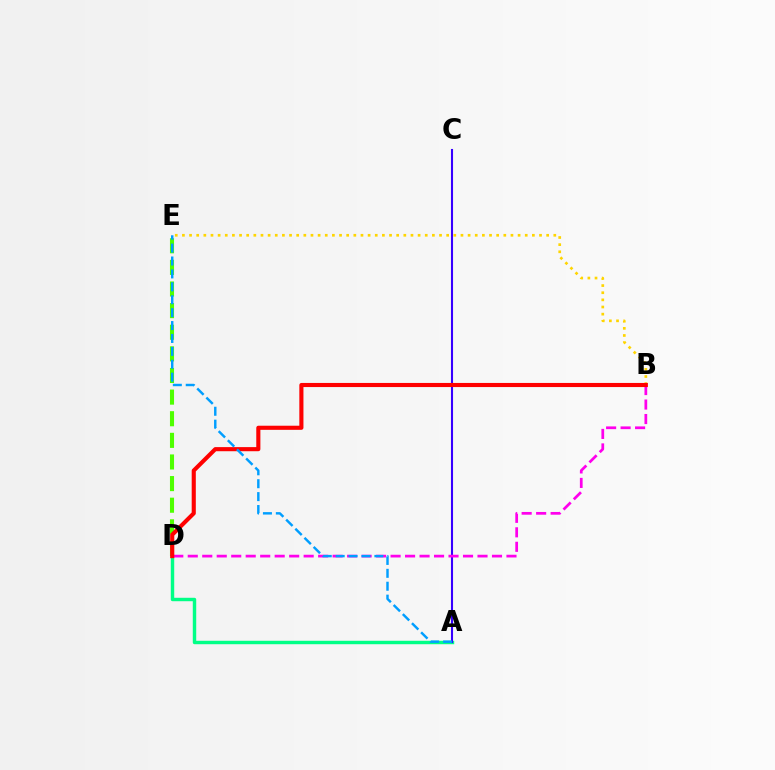{('D', 'E'): [{'color': '#4fff00', 'line_style': 'dashed', 'thickness': 2.94}], ('A', 'D'): [{'color': '#00ff86', 'line_style': 'solid', 'thickness': 2.47}], ('A', 'C'): [{'color': '#3700ff', 'line_style': 'solid', 'thickness': 1.5}], ('B', 'D'): [{'color': '#ff00ed', 'line_style': 'dashed', 'thickness': 1.97}, {'color': '#ff0000', 'line_style': 'solid', 'thickness': 2.96}], ('B', 'E'): [{'color': '#ffd500', 'line_style': 'dotted', 'thickness': 1.94}], ('A', 'E'): [{'color': '#009eff', 'line_style': 'dashed', 'thickness': 1.75}]}